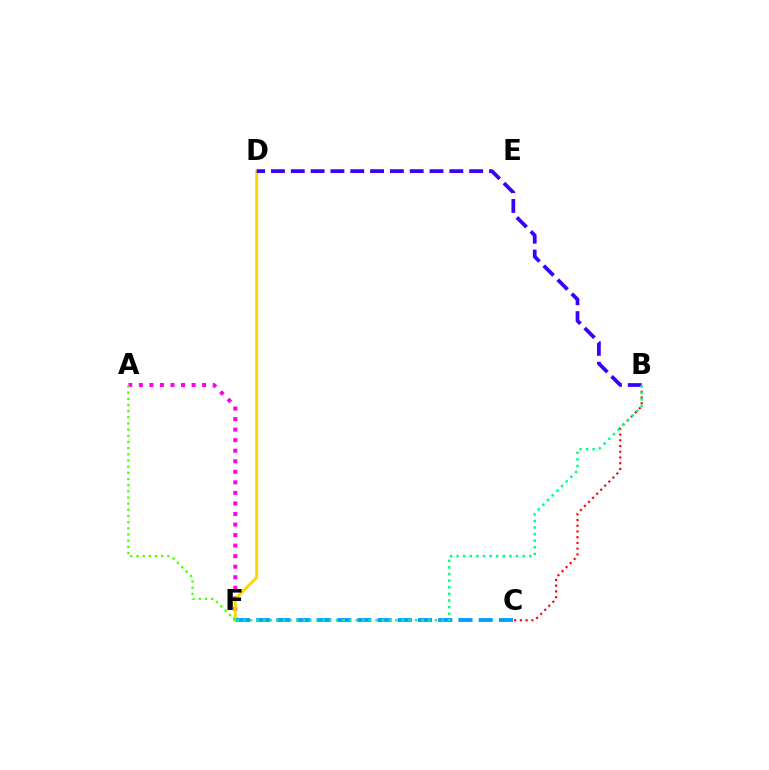{('A', 'F'): [{'color': '#ff00ed', 'line_style': 'dotted', 'thickness': 2.86}, {'color': '#4fff00', 'line_style': 'dotted', 'thickness': 1.68}], ('D', 'F'): [{'color': '#ffd500', 'line_style': 'solid', 'thickness': 2.09}], ('B', 'D'): [{'color': '#3700ff', 'line_style': 'dashed', 'thickness': 2.69}], ('C', 'F'): [{'color': '#009eff', 'line_style': 'dashed', 'thickness': 2.75}], ('B', 'C'): [{'color': '#ff0000', 'line_style': 'dotted', 'thickness': 1.56}], ('B', 'F'): [{'color': '#00ff86', 'line_style': 'dotted', 'thickness': 1.79}]}